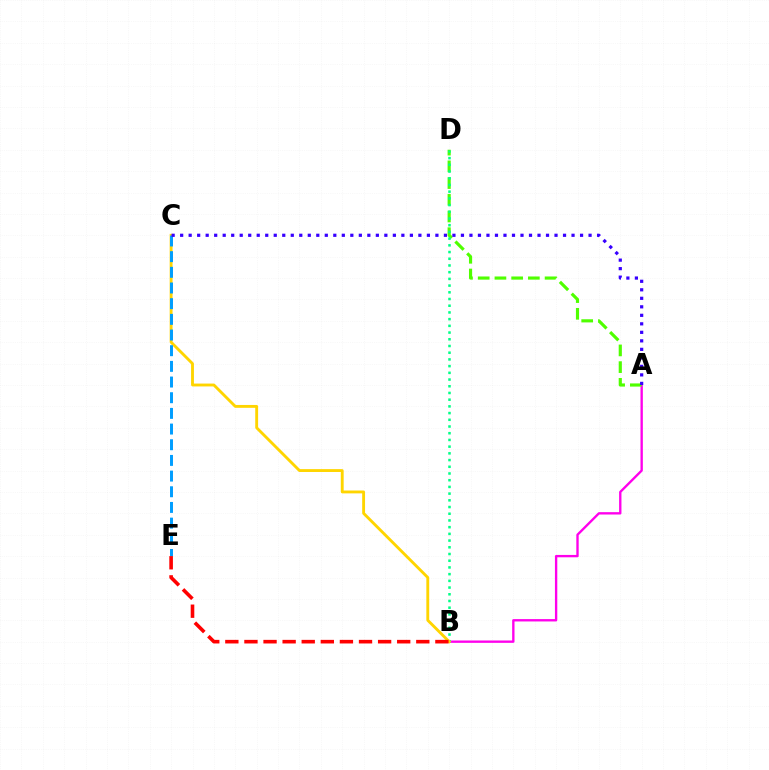{('A', 'B'): [{'color': '#ff00ed', 'line_style': 'solid', 'thickness': 1.7}], ('A', 'D'): [{'color': '#4fff00', 'line_style': 'dashed', 'thickness': 2.27}], ('B', 'D'): [{'color': '#00ff86', 'line_style': 'dotted', 'thickness': 1.82}], ('B', 'C'): [{'color': '#ffd500', 'line_style': 'solid', 'thickness': 2.07}], ('C', 'E'): [{'color': '#009eff', 'line_style': 'dashed', 'thickness': 2.13}], ('A', 'C'): [{'color': '#3700ff', 'line_style': 'dotted', 'thickness': 2.31}], ('B', 'E'): [{'color': '#ff0000', 'line_style': 'dashed', 'thickness': 2.59}]}